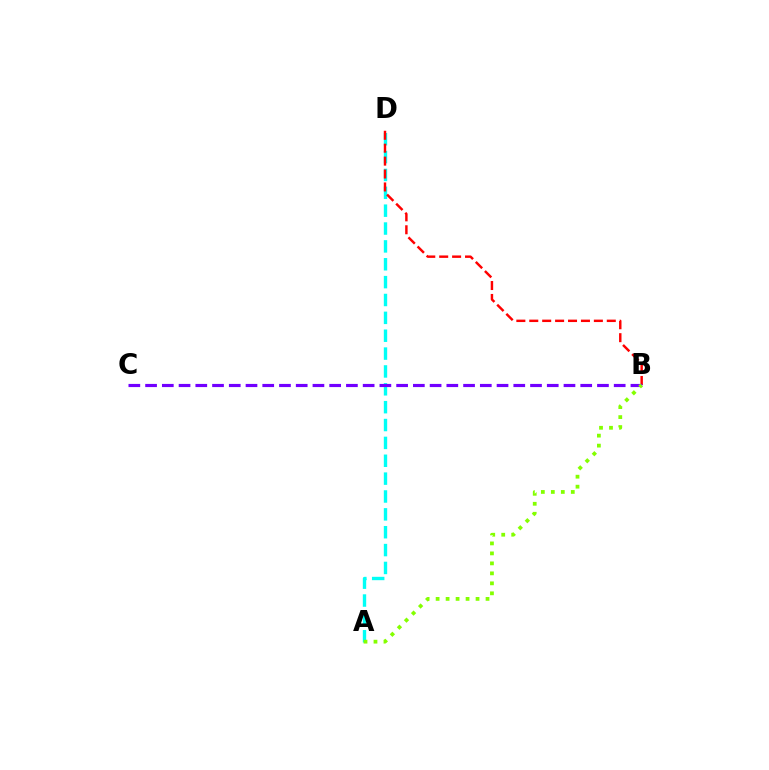{('A', 'D'): [{'color': '#00fff6', 'line_style': 'dashed', 'thickness': 2.43}], ('B', 'D'): [{'color': '#ff0000', 'line_style': 'dashed', 'thickness': 1.75}], ('B', 'C'): [{'color': '#7200ff', 'line_style': 'dashed', 'thickness': 2.27}], ('A', 'B'): [{'color': '#84ff00', 'line_style': 'dotted', 'thickness': 2.71}]}